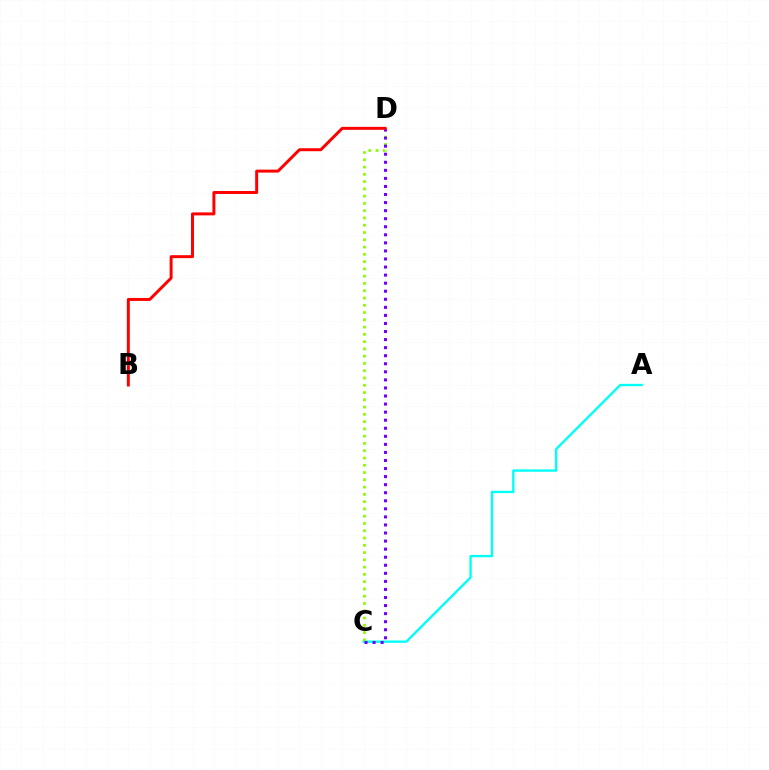{('A', 'C'): [{'color': '#00fff6', 'line_style': 'solid', 'thickness': 1.69}], ('C', 'D'): [{'color': '#84ff00', 'line_style': 'dotted', 'thickness': 1.98}, {'color': '#7200ff', 'line_style': 'dotted', 'thickness': 2.19}], ('B', 'D'): [{'color': '#ff0000', 'line_style': 'solid', 'thickness': 2.14}]}